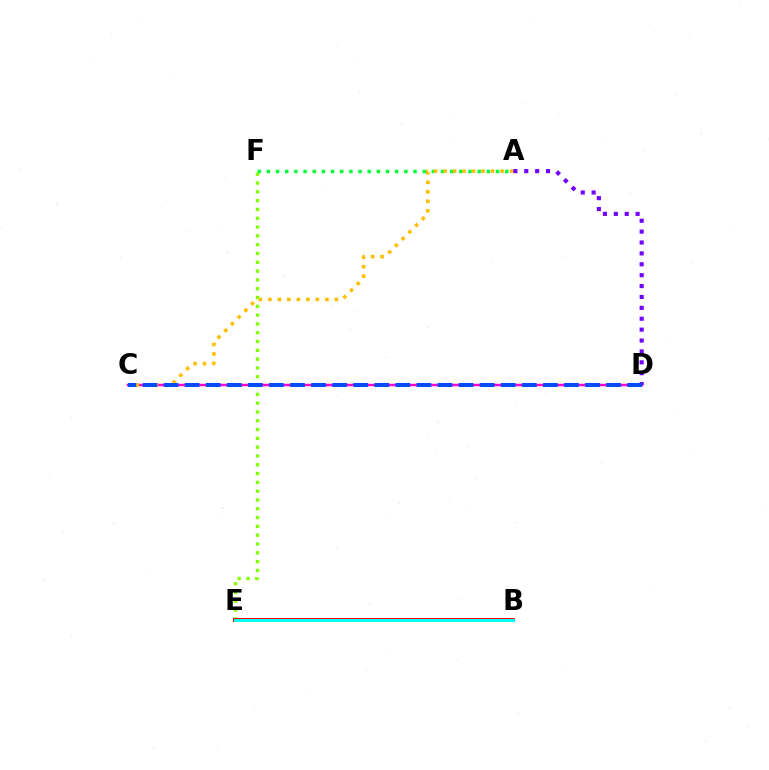{('C', 'D'): [{'color': '#ff00cf', 'line_style': 'solid', 'thickness': 1.8}, {'color': '#004bff', 'line_style': 'dashed', 'thickness': 2.86}], ('A', 'F'): [{'color': '#00ff39', 'line_style': 'dotted', 'thickness': 2.49}], ('A', 'C'): [{'color': '#ffbd00', 'line_style': 'dotted', 'thickness': 2.58}], ('A', 'D'): [{'color': '#7200ff', 'line_style': 'dotted', 'thickness': 2.96}], ('E', 'F'): [{'color': '#84ff00', 'line_style': 'dotted', 'thickness': 2.39}], ('B', 'E'): [{'color': '#ff0000', 'line_style': 'solid', 'thickness': 2.87}, {'color': '#00fff6', 'line_style': 'solid', 'thickness': 2.15}]}